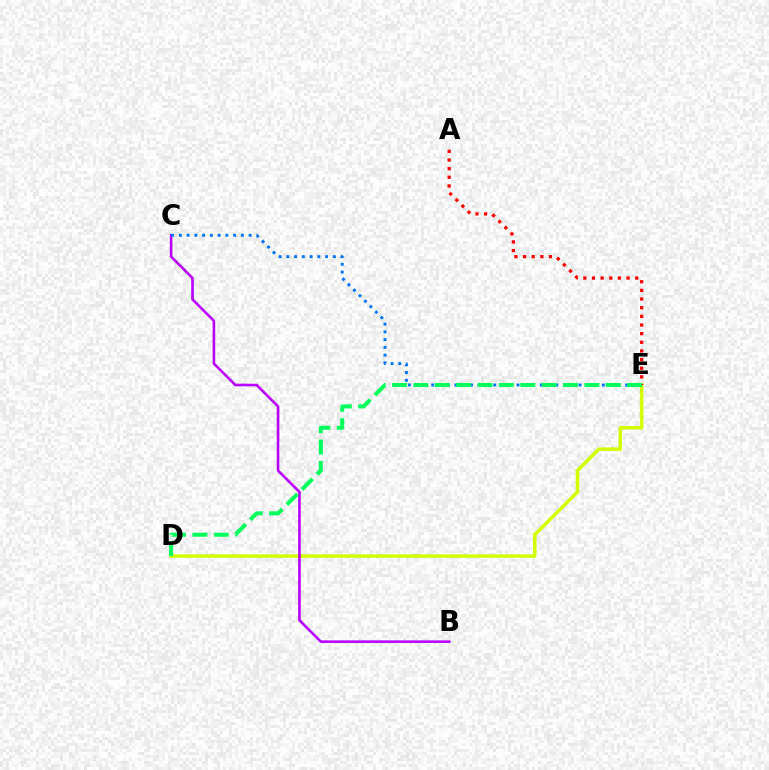{('D', 'E'): [{'color': '#d1ff00', 'line_style': 'solid', 'thickness': 2.54}, {'color': '#00ff5c', 'line_style': 'dashed', 'thickness': 2.9}], ('A', 'E'): [{'color': '#ff0000', 'line_style': 'dotted', 'thickness': 2.35}], ('B', 'C'): [{'color': '#b900ff', 'line_style': 'solid', 'thickness': 1.88}], ('C', 'E'): [{'color': '#0074ff', 'line_style': 'dotted', 'thickness': 2.11}]}